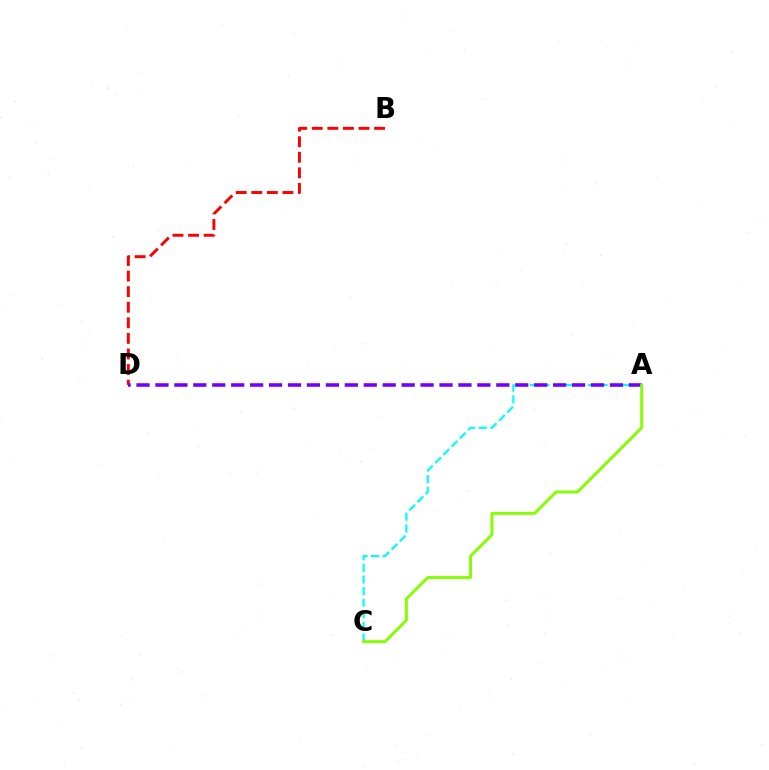{('A', 'C'): [{'color': '#00fff6', 'line_style': 'dashed', 'thickness': 1.58}, {'color': '#84ff00', 'line_style': 'solid', 'thickness': 2.11}], ('B', 'D'): [{'color': '#ff0000', 'line_style': 'dashed', 'thickness': 2.12}], ('A', 'D'): [{'color': '#7200ff', 'line_style': 'dashed', 'thickness': 2.57}]}